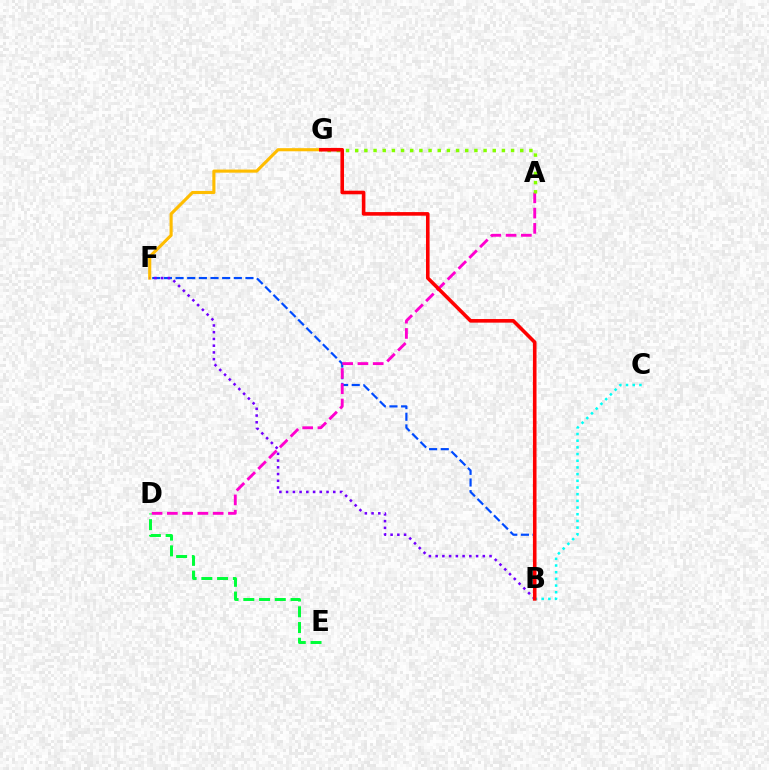{('F', 'G'): [{'color': '#ffbd00', 'line_style': 'solid', 'thickness': 2.24}], ('B', 'C'): [{'color': '#00fff6', 'line_style': 'dotted', 'thickness': 1.82}], ('B', 'F'): [{'color': '#004bff', 'line_style': 'dashed', 'thickness': 1.58}, {'color': '#7200ff', 'line_style': 'dotted', 'thickness': 1.83}], ('A', 'D'): [{'color': '#ff00cf', 'line_style': 'dashed', 'thickness': 2.07}], ('D', 'E'): [{'color': '#00ff39', 'line_style': 'dashed', 'thickness': 2.14}], ('A', 'G'): [{'color': '#84ff00', 'line_style': 'dotted', 'thickness': 2.49}], ('B', 'G'): [{'color': '#ff0000', 'line_style': 'solid', 'thickness': 2.59}]}